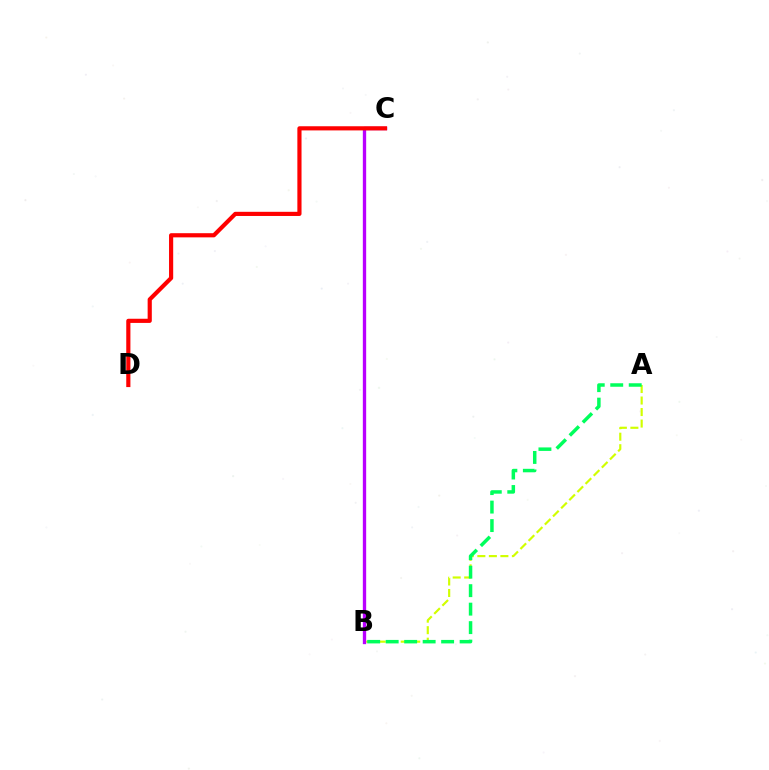{('B', 'C'): [{'color': '#0074ff', 'line_style': 'dotted', 'thickness': 1.91}, {'color': '#b900ff', 'line_style': 'solid', 'thickness': 2.4}], ('A', 'B'): [{'color': '#d1ff00', 'line_style': 'dashed', 'thickness': 1.56}, {'color': '#00ff5c', 'line_style': 'dashed', 'thickness': 2.51}], ('C', 'D'): [{'color': '#ff0000', 'line_style': 'solid', 'thickness': 3.0}]}